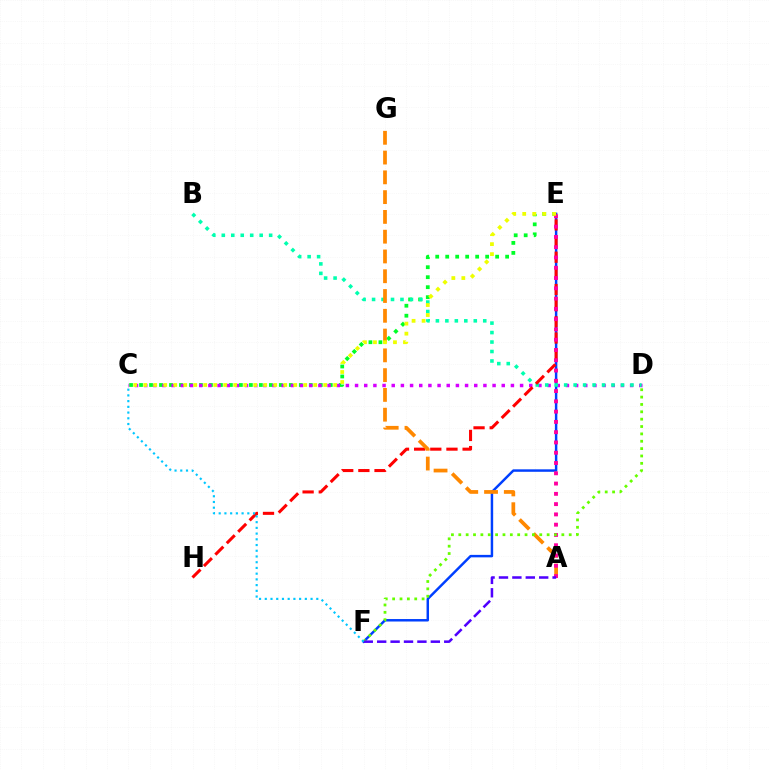{('C', 'E'): [{'color': '#00ff27', 'line_style': 'dotted', 'thickness': 2.71}, {'color': '#eeff00', 'line_style': 'dotted', 'thickness': 2.72}], ('C', 'D'): [{'color': '#d600ff', 'line_style': 'dotted', 'thickness': 2.49}], ('E', 'F'): [{'color': '#003fff', 'line_style': 'solid', 'thickness': 1.78}], ('B', 'D'): [{'color': '#00ffaf', 'line_style': 'dotted', 'thickness': 2.57}], ('E', 'H'): [{'color': '#ff0000', 'line_style': 'dashed', 'thickness': 2.19}], ('A', 'G'): [{'color': '#ff8800', 'line_style': 'dashed', 'thickness': 2.69}], ('A', 'E'): [{'color': '#ff00a0', 'line_style': 'dotted', 'thickness': 2.79}], ('D', 'F'): [{'color': '#66ff00', 'line_style': 'dotted', 'thickness': 2.0}], ('A', 'F'): [{'color': '#4f00ff', 'line_style': 'dashed', 'thickness': 1.82}], ('C', 'F'): [{'color': '#00c7ff', 'line_style': 'dotted', 'thickness': 1.56}]}